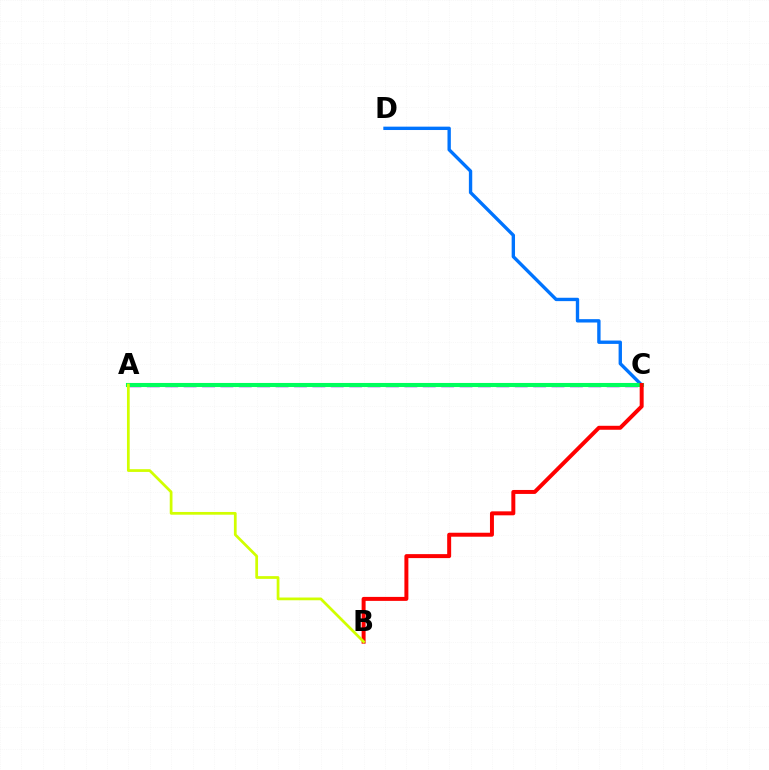{('C', 'D'): [{'color': '#0074ff', 'line_style': 'solid', 'thickness': 2.42}], ('A', 'C'): [{'color': '#b900ff', 'line_style': 'dashed', 'thickness': 2.5}, {'color': '#00ff5c', 'line_style': 'solid', 'thickness': 2.94}], ('B', 'C'): [{'color': '#ff0000', 'line_style': 'solid', 'thickness': 2.86}], ('A', 'B'): [{'color': '#d1ff00', 'line_style': 'solid', 'thickness': 1.98}]}